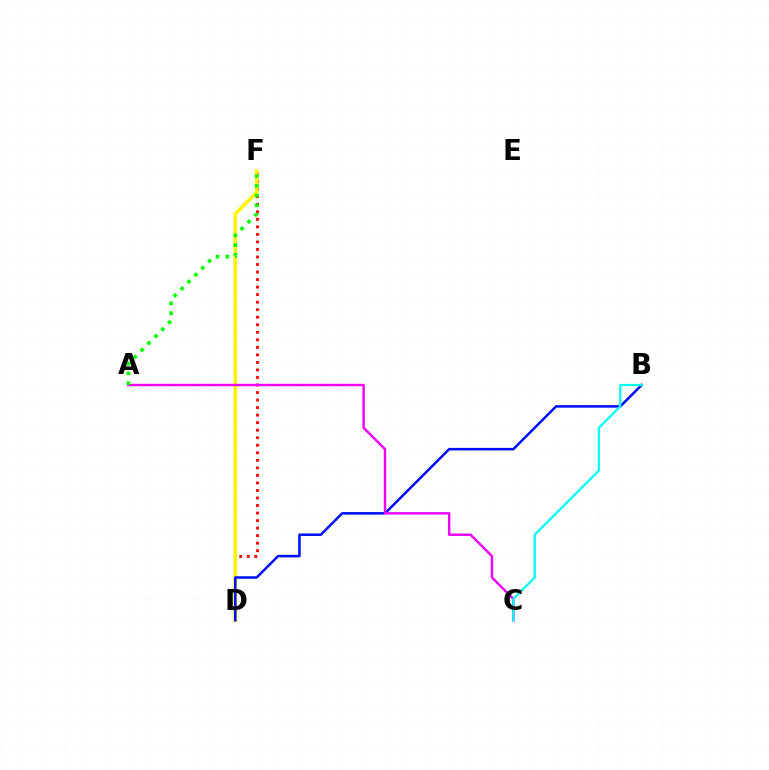{('D', 'F'): [{'color': '#ff0000', 'line_style': 'dotted', 'thickness': 2.05}, {'color': '#fcf500', 'line_style': 'solid', 'thickness': 2.6}], ('B', 'D'): [{'color': '#0010ff', 'line_style': 'solid', 'thickness': 1.83}], ('A', 'C'): [{'color': '#ee00ff', 'line_style': 'solid', 'thickness': 1.75}], ('A', 'F'): [{'color': '#08ff00', 'line_style': 'dotted', 'thickness': 2.65}], ('B', 'C'): [{'color': '#00fff6', 'line_style': 'solid', 'thickness': 1.6}]}